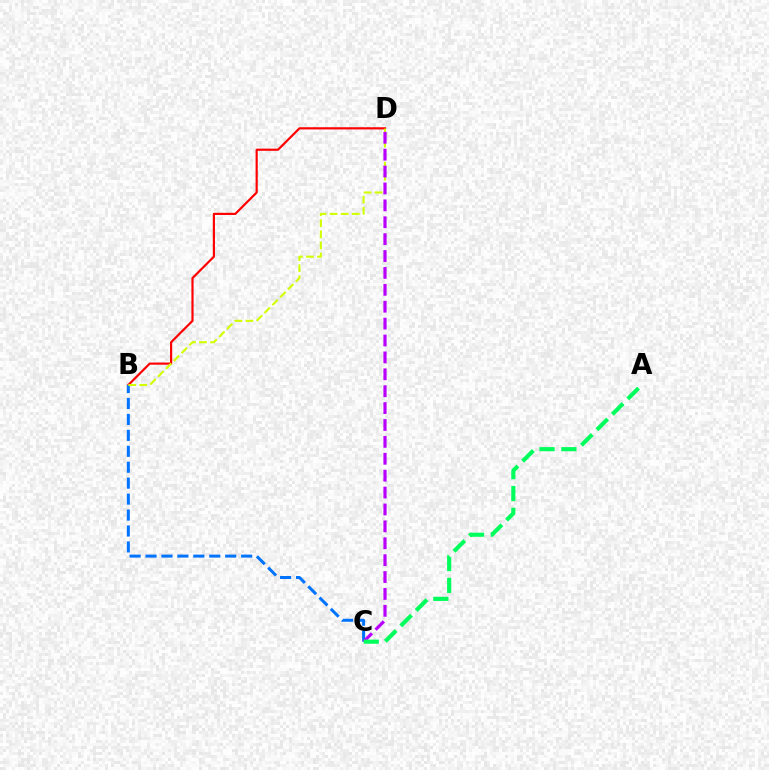{('B', 'D'): [{'color': '#ff0000', 'line_style': 'solid', 'thickness': 1.57}, {'color': '#d1ff00', 'line_style': 'dashed', 'thickness': 1.5}], ('B', 'C'): [{'color': '#0074ff', 'line_style': 'dashed', 'thickness': 2.17}], ('C', 'D'): [{'color': '#b900ff', 'line_style': 'dashed', 'thickness': 2.3}], ('A', 'C'): [{'color': '#00ff5c', 'line_style': 'dashed', 'thickness': 2.97}]}